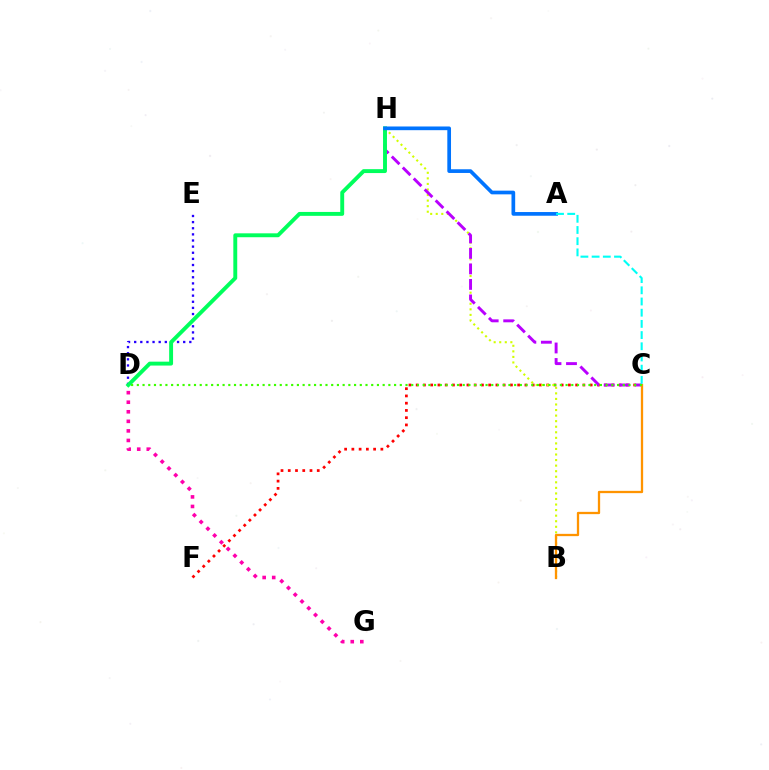{('C', 'F'): [{'color': '#ff0000', 'line_style': 'dotted', 'thickness': 1.97}], ('B', 'H'): [{'color': '#d1ff00', 'line_style': 'dotted', 'thickness': 1.51}], ('D', 'E'): [{'color': '#2500ff', 'line_style': 'dotted', 'thickness': 1.66}], ('C', 'H'): [{'color': '#b900ff', 'line_style': 'dashed', 'thickness': 2.11}], ('D', 'H'): [{'color': '#00ff5c', 'line_style': 'solid', 'thickness': 2.81}], ('B', 'C'): [{'color': '#ff9400', 'line_style': 'solid', 'thickness': 1.65}], ('A', 'H'): [{'color': '#0074ff', 'line_style': 'solid', 'thickness': 2.66}], ('C', 'D'): [{'color': '#3dff00', 'line_style': 'dotted', 'thickness': 1.55}], ('D', 'G'): [{'color': '#ff00ac', 'line_style': 'dotted', 'thickness': 2.6}], ('A', 'C'): [{'color': '#00fff6', 'line_style': 'dashed', 'thickness': 1.52}]}